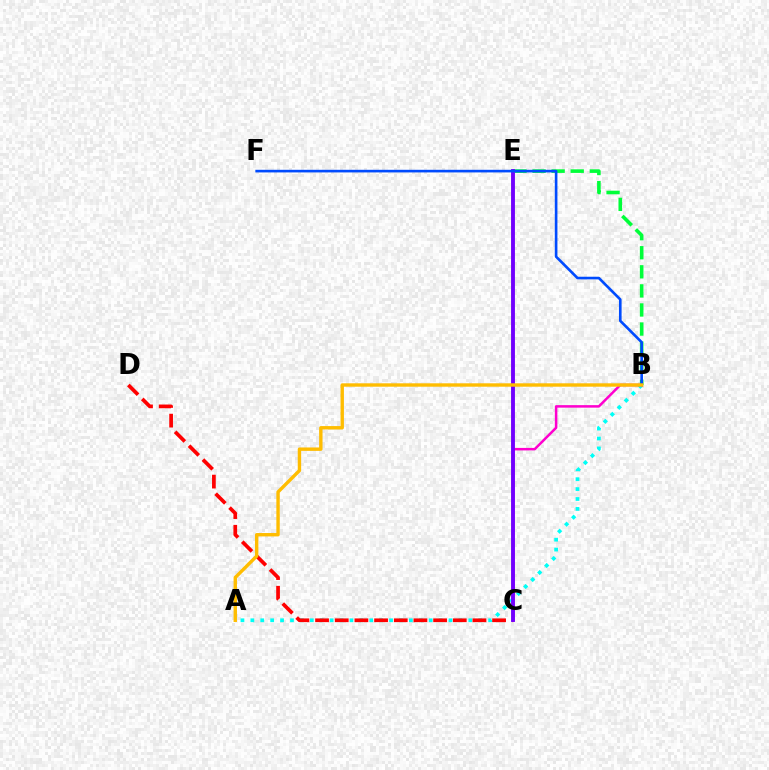{('A', 'B'): [{'color': '#00fff6', 'line_style': 'dotted', 'thickness': 2.69}, {'color': '#ffbd00', 'line_style': 'solid', 'thickness': 2.45}], ('C', 'E'): [{'color': '#84ff00', 'line_style': 'solid', 'thickness': 1.78}, {'color': '#7200ff', 'line_style': 'solid', 'thickness': 2.78}], ('B', 'E'): [{'color': '#00ff39', 'line_style': 'dashed', 'thickness': 2.59}], ('B', 'C'): [{'color': '#ff00cf', 'line_style': 'solid', 'thickness': 1.81}], ('C', 'D'): [{'color': '#ff0000', 'line_style': 'dashed', 'thickness': 2.67}], ('B', 'F'): [{'color': '#004bff', 'line_style': 'solid', 'thickness': 1.9}]}